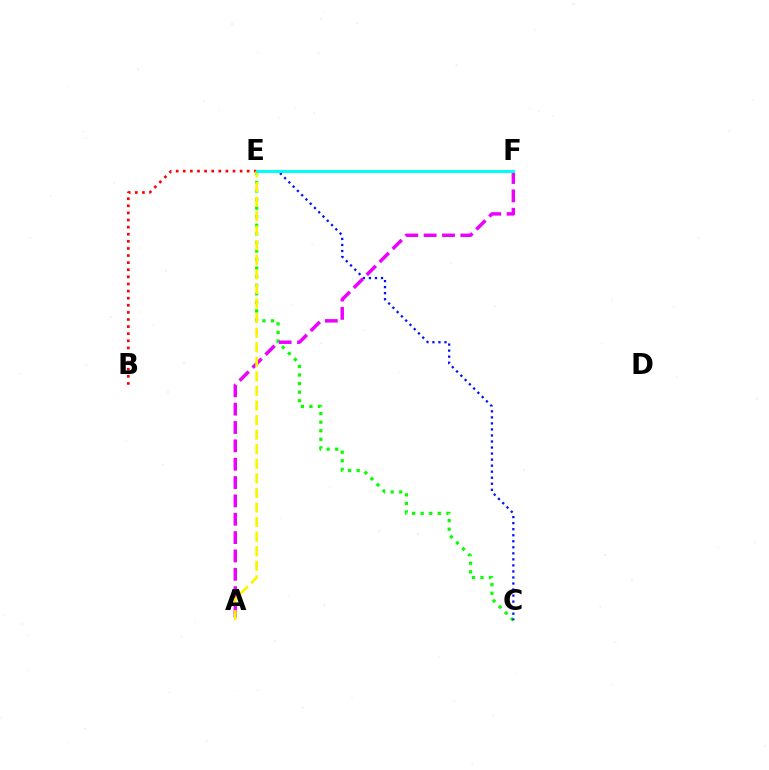{('B', 'E'): [{'color': '#ff0000', 'line_style': 'dotted', 'thickness': 1.93}], ('C', 'E'): [{'color': '#08ff00', 'line_style': 'dotted', 'thickness': 2.33}, {'color': '#0010ff', 'line_style': 'dotted', 'thickness': 1.64}], ('A', 'F'): [{'color': '#ee00ff', 'line_style': 'dashed', 'thickness': 2.49}], ('A', 'E'): [{'color': '#fcf500', 'line_style': 'dashed', 'thickness': 1.98}], ('E', 'F'): [{'color': '#00fff6', 'line_style': 'solid', 'thickness': 2.16}]}